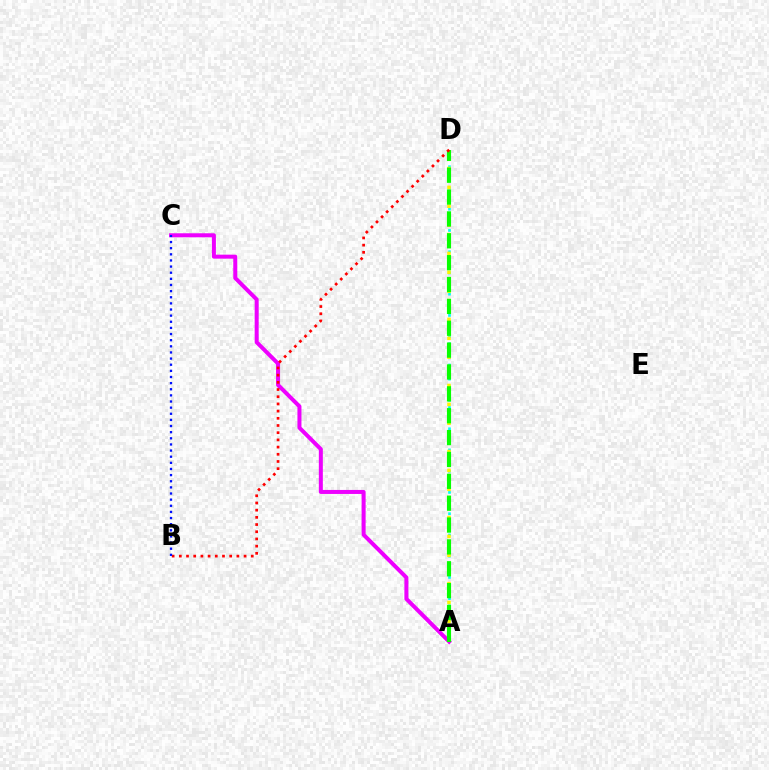{('A', 'D'): [{'color': '#00fff6', 'line_style': 'dotted', 'thickness': 1.92}, {'color': '#fcf500', 'line_style': 'dotted', 'thickness': 2.56}, {'color': '#08ff00', 'line_style': 'dashed', 'thickness': 2.97}], ('A', 'C'): [{'color': '#ee00ff', 'line_style': 'solid', 'thickness': 2.89}], ('B', 'D'): [{'color': '#ff0000', 'line_style': 'dotted', 'thickness': 1.95}], ('B', 'C'): [{'color': '#0010ff', 'line_style': 'dotted', 'thickness': 1.67}]}